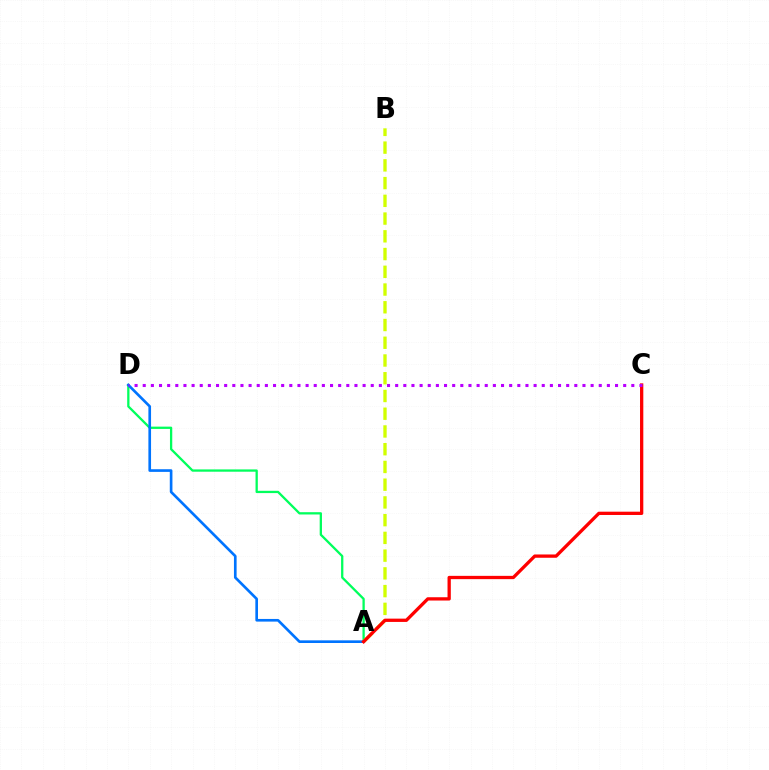{('A', 'D'): [{'color': '#00ff5c', 'line_style': 'solid', 'thickness': 1.65}, {'color': '#0074ff', 'line_style': 'solid', 'thickness': 1.91}], ('A', 'B'): [{'color': '#d1ff00', 'line_style': 'dashed', 'thickness': 2.41}], ('A', 'C'): [{'color': '#ff0000', 'line_style': 'solid', 'thickness': 2.37}], ('C', 'D'): [{'color': '#b900ff', 'line_style': 'dotted', 'thickness': 2.21}]}